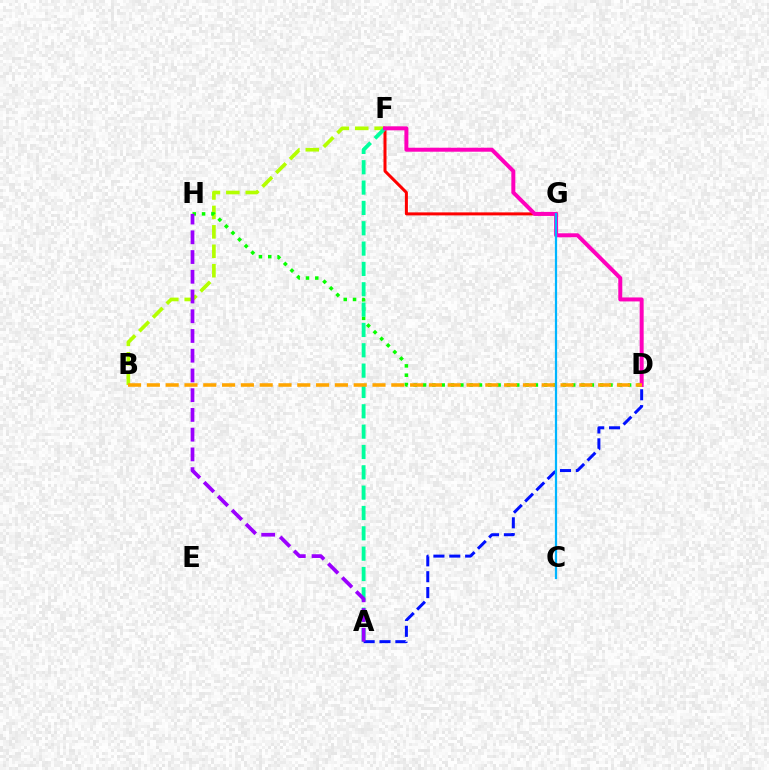{('B', 'F'): [{'color': '#b3ff00', 'line_style': 'dashed', 'thickness': 2.64}], ('F', 'G'): [{'color': '#ff0000', 'line_style': 'solid', 'thickness': 2.17}], ('D', 'H'): [{'color': '#08ff00', 'line_style': 'dotted', 'thickness': 2.53}], ('A', 'F'): [{'color': '#00ff9d', 'line_style': 'dashed', 'thickness': 2.76}], ('D', 'F'): [{'color': '#ff00bd', 'line_style': 'solid', 'thickness': 2.86}], ('B', 'D'): [{'color': '#ffa500', 'line_style': 'dashed', 'thickness': 2.55}], ('A', 'D'): [{'color': '#0010ff', 'line_style': 'dashed', 'thickness': 2.16}], ('C', 'G'): [{'color': '#00b5ff', 'line_style': 'solid', 'thickness': 1.61}], ('A', 'H'): [{'color': '#9b00ff', 'line_style': 'dashed', 'thickness': 2.68}]}